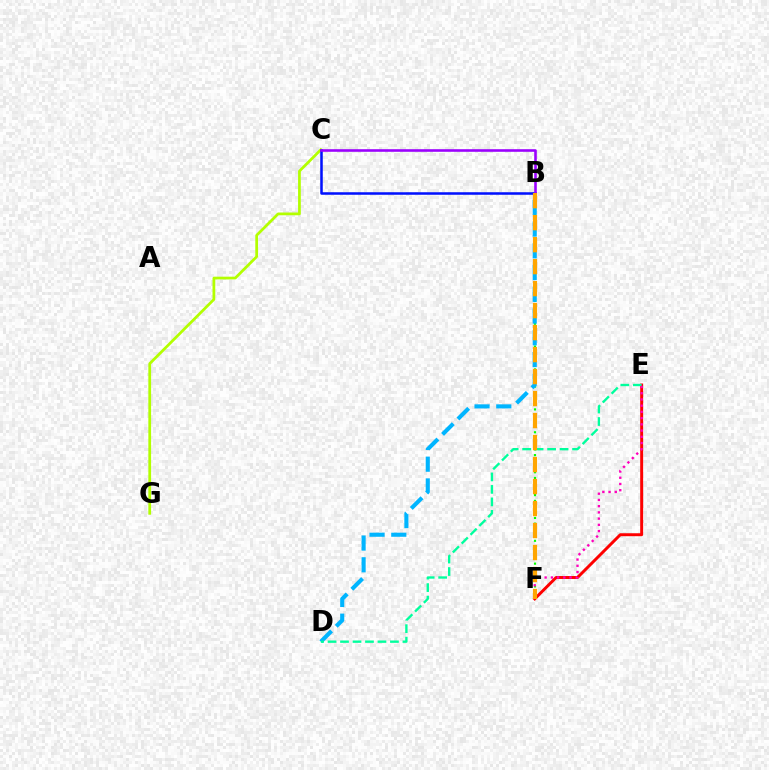{('C', 'G'): [{'color': '#b3ff00', 'line_style': 'solid', 'thickness': 1.98}], ('B', 'F'): [{'color': '#08ff00', 'line_style': 'dotted', 'thickness': 1.55}, {'color': '#ffa500', 'line_style': 'dashed', 'thickness': 2.99}], ('B', 'D'): [{'color': '#00b5ff', 'line_style': 'dashed', 'thickness': 2.95}], ('B', 'C'): [{'color': '#0010ff', 'line_style': 'solid', 'thickness': 1.82}, {'color': '#9b00ff', 'line_style': 'solid', 'thickness': 1.87}], ('E', 'F'): [{'color': '#ff0000', 'line_style': 'solid', 'thickness': 2.12}, {'color': '#ff00bd', 'line_style': 'dotted', 'thickness': 1.69}], ('D', 'E'): [{'color': '#00ff9d', 'line_style': 'dashed', 'thickness': 1.7}]}